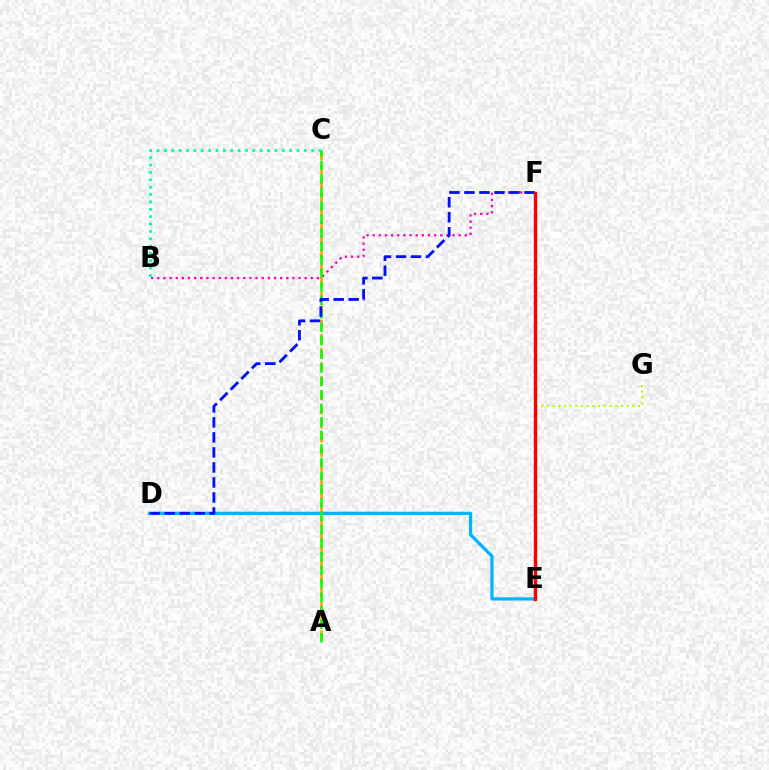{('A', 'C'): [{'color': '#ffa500', 'line_style': 'dashed', 'thickness': 1.92}, {'color': '#08ff00', 'line_style': 'dashed', 'thickness': 1.83}], ('B', 'F'): [{'color': '#ff00bd', 'line_style': 'dotted', 'thickness': 1.67}], ('E', 'F'): [{'color': '#9b00ff', 'line_style': 'solid', 'thickness': 2.21}, {'color': '#ff0000', 'line_style': 'solid', 'thickness': 2.4}], ('D', 'E'): [{'color': '#00b5ff', 'line_style': 'solid', 'thickness': 2.34}], ('E', 'G'): [{'color': '#b3ff00', 'line_style': 'dotted', 'thickness': 1.55}], ('B', 'C'): [{'color': '#00ff9d', 'line_style': 'dotted', 'thickness': 2.0}], ('D', 'F'): [{'color': '#0010ff', 'line_style': 'dashed', 'thickness': 2.04}]}